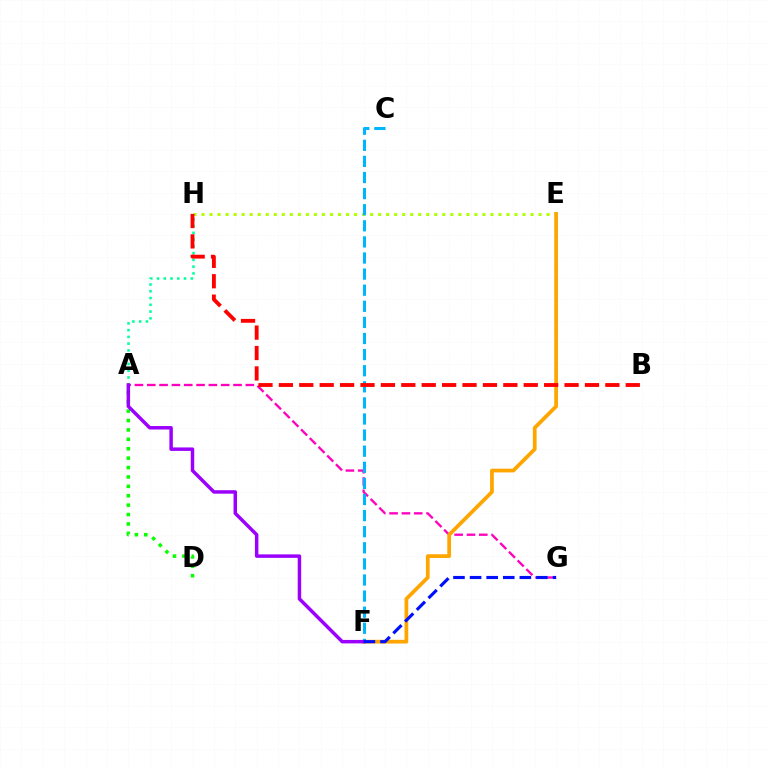{('A', 'G'): [{'color': '#ff00bd', 'line_style': 'dashed', 'thickness': 1.67}], ('E', 'H'): [{'color': '#b3ff00', 'line_style': 'dotted', 'thickness': 2.18}], ('A', 'H'): [{'color': '#00ff9d', 'line_style': 'dotted', 'thickness': 1.84}], ('E', 'F'): [{'color': '#ffa500', 'line_style': 'solid', 'thickness': 2.69}], ('C', 'F'): [{'color': '#00b5ff', 'line_style': 'dashed', 'thickness': 2.19}], ('A', 'D'): [{'color': '#08ff00', 'line_style': 'dotted', 'thickness': 2.55}], ('B', 'H'): [{'color': '#ff0000', 'line_style': 'dashed', 'thickness': 2.77}], ('A', 'F'): [{'color': '#9b00ff', 'line_style': 'solid', 'thickness': 2.5}], ('F', 'G'): [{'color': '#0010ff', 'line_style': 'dashed', 'thickness': 2.25}]}